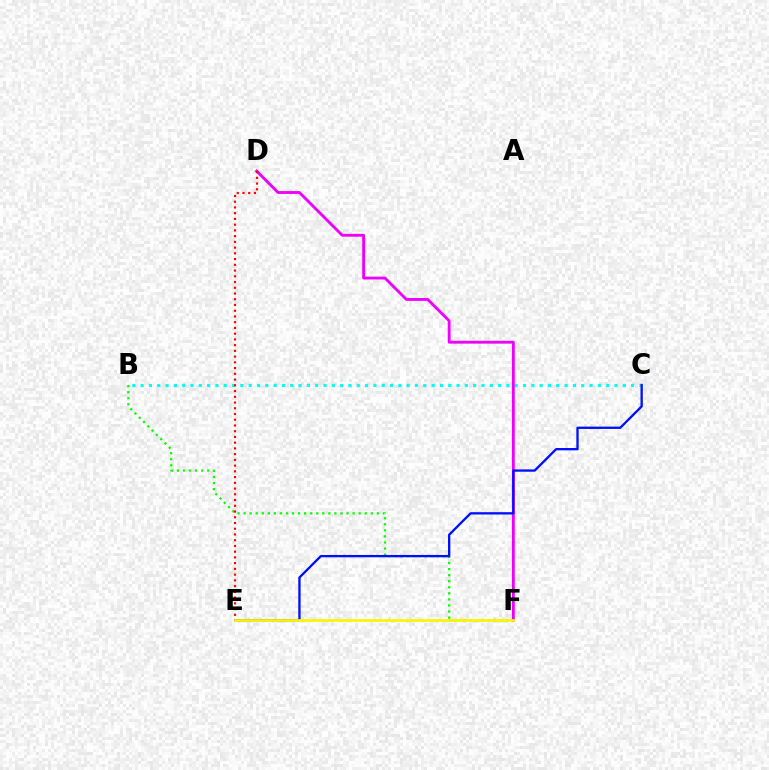{('B', 'F'): [{'color': '#08ff00', 'line_style': 'dotted', 'thickness': 1.65}], ('B', 'C'): [{'color': '#00fff6', 'line_style': 'dotted', 'thickness': 2.26}], ('D', 'F'): [{'color': '#ee00ff', 'line_style': 'solid', 'thickness': 2.05}], ('D', 'E'): [{'color': '#ff0000', 'line_style': 'dotted', 'thickness': 1.56}], ('C', 'E'): [{'color': '#0010ff', 'line_style': 'solid', 'thickness': 1.67}], ('E', 'F'): [{'color': '#fcf500', 'line_style': 'solid', 'thickness': 1.97}]}